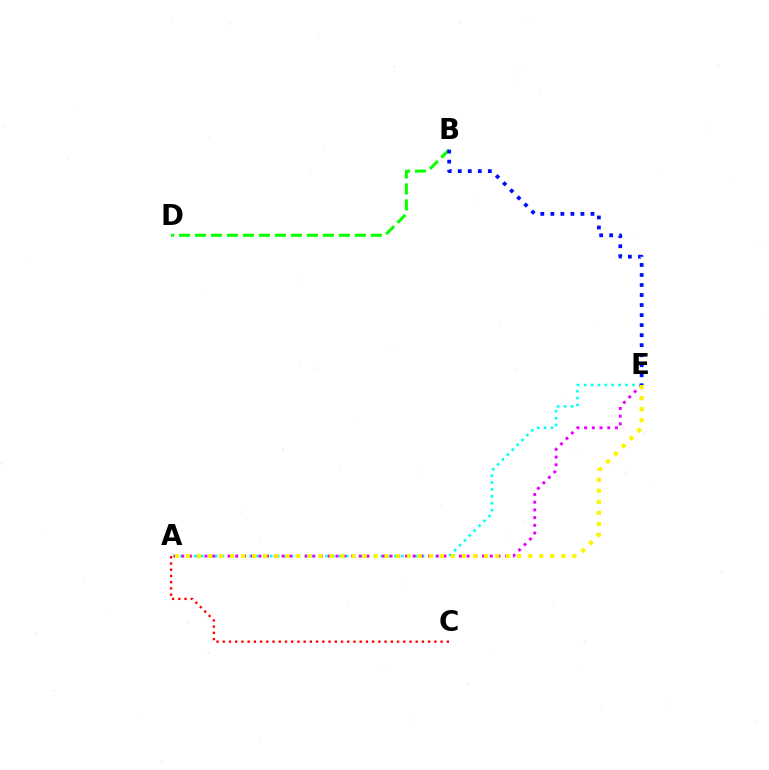{('A', 'E'): [{'color': '#00fff6', 'line_style': 'dotted', 'thickness': 1.88}, {'color': '#ee00ff', 'line_style': 'dotted', 'thickness': 2.1}, {'color': '#fcf500', 'line_style': 'dotted', 'thickness': 3.0}], ('B', 'D'): [{'color': '#08ff00', 'line_style': 'dashed', 'thickness': 2.17}], ('A', 'C'): [{'color': '#ff0000', 'line_style': 'dotted', 'thickness': 1.69}], ('B', 'E'): [{'color': '#0010ff', 'line_style': 'dotted', 'thickness': 2.72}]}